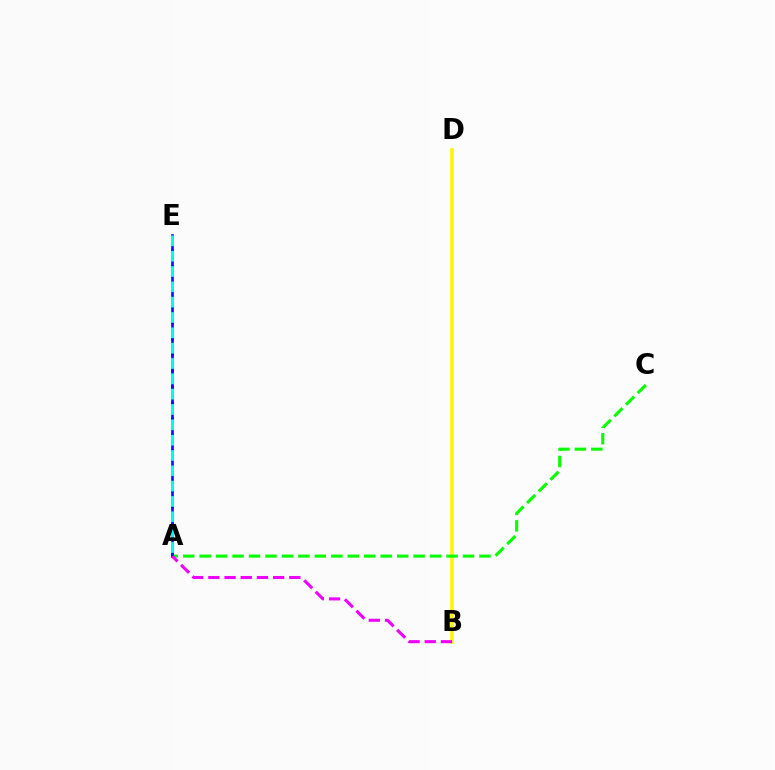{('A', 'E'): [{'color': '#ff0000', 'line_style': 'dotted', 'thickness': 2.17}, {'color': '#0010ff', 'line_style': 'solid', 'thickness': 1.88}, {'color': '#00fff6', 'line_style': 'dashed', 'thickness': 2.08}], ('B', 'D'): [{'color': '#fcf500', 'line_style': 'solid', 'thickness': 2.56}], ('A', 'C'): [{'color': '#08ff00', 'line_style': 'dashed', 'thickness': 2.24}], ('A', 'B'): [{'color': '#ee00ff', 'line_style': 'dashed', 'thickness': 2.2}]}